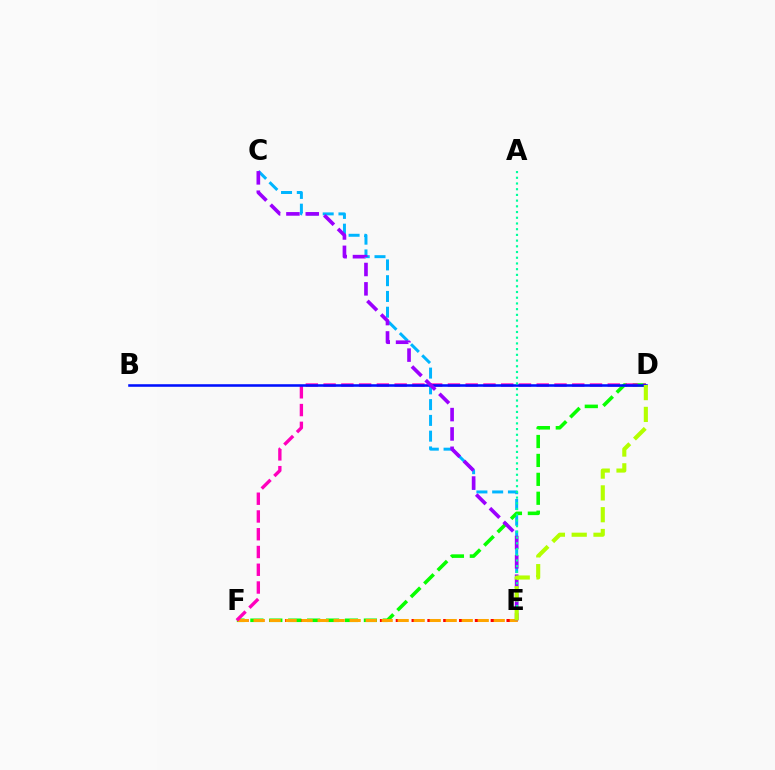{('C', 'E'): [{'color': '#00b5ff', 'line_style': 'dashed', 'thickness': 2.14}, {'color': '#9b00ff', 'line_style': 'dashed', 'thickness': 2.63}], ('E', 'F'): [{'color': '#ff0000', 'line_style': 'dashed', 'thickness': 2.15}, {'color': '#ffa500', 'line_style': 'dashed', 'thickness': 2.18}], ('D', 'F'): [{'color': '#08ff00', 'line_style': 'dashed', 'thickness': 2.57}, {'color': '#ff00bd', 'line_style': 'dashed', 'thickness': 2.41}], ('B', 'D'): [{'color': '#0010ff', 'line_style': 'solid', 'thickness': 1.84}], ('A', 'E'): [{'color': '#00ff9d', 'line_style': 'dotted', 'thickness': 1.55}], ('D', 'E'): [{'color': '#b3ff00', 'line_style': 'dashed', 'thickness': 2.96}]}